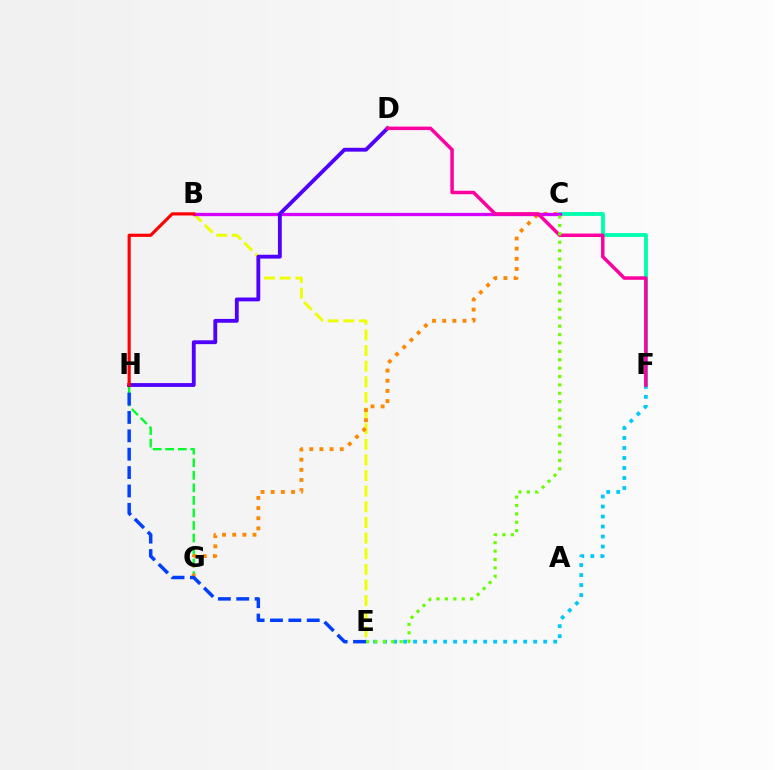{('B', 'E'): [{'color': '#eeff00', 'line_style': 'dashed', 'thickness': 2.12}], ('G', 'H'): [{'color': '#00ff27', 'line_style': 'dashed', 'thickness': 1.7}], ('C', 'G'): [{'color': '#ff8800', 'line_style': 'dotted', 'thickness': 2.76}], ('E', 'H'): [{'color': '#003fff', 'line_style': 'dashed', 'thickness': 2.5}], ('C', 'F'): [{'color': '#00ffaf', 'line_style': 'solid', 'thickness': 2.77}], ('B', 'C'): [{'color': '#d600ff', 'line_style': 'solid', 'thickness': 2.37}], ('E', 'F'): [{'color': '#00c7ff', 'line_style': 'dotted', 'thickness': 2.72}], ('D', 'H'): [{'color': '#4f00ff', 'line_style': 'solid', 'thickness': 2.76}], ('B', 'H'): [{'color': '#ff0000', 'line_style': 'solid', 'thickness': 2.28}], ('D', 'F'): [{'color': '#ff00a0', 'line_style': 'solid', 'thickness': 2.5}], ('C', 'E'): [{'color': '#66ff00', 'line_style': 'dotted', 'thickness': 2.28}]}